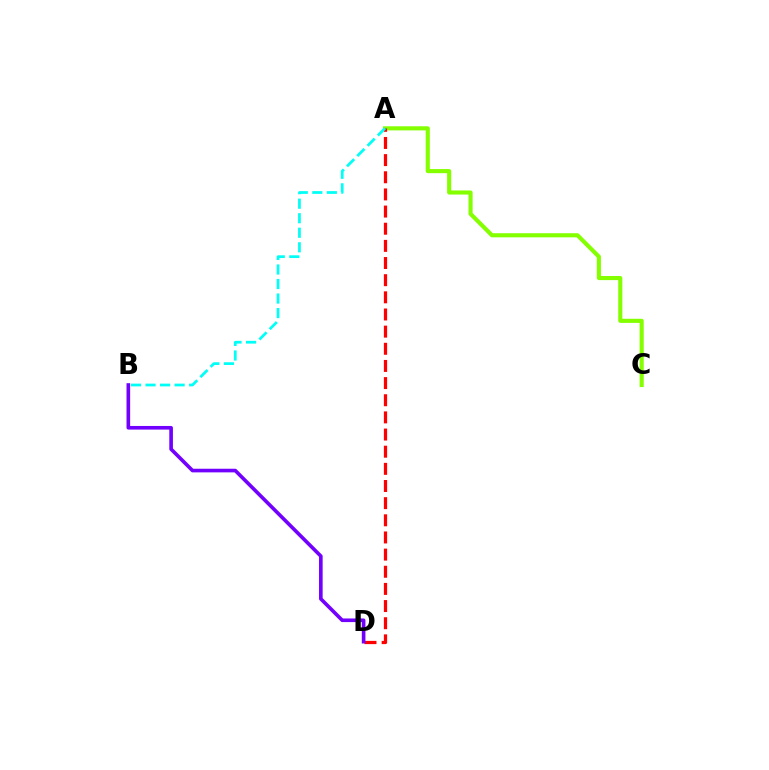{('A', 'C'): [{'color': '#84ff00', 'line_style': 'solid', 'thickness': 2.96}], ('A', 'D'): [{'color': '#ff0000', 'line_style': 'dashed', 'thickness': 2.33}], ('A', 'B'): [{'color': '#00fff6', 'line_style': 'dashed', 'thickness': 1.97}], ('B', 'D'): [{'color': '#7200ff', 'line_style': 'solid', 'thickness': 2.61}]}